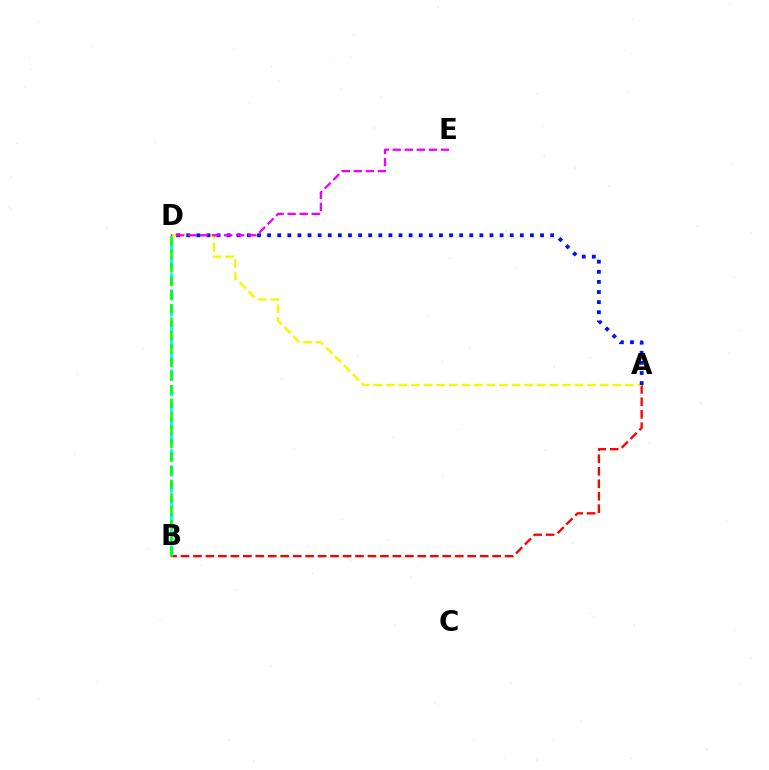{('A', 'B'): [{'color': '#ff0000', 'line_style': 'dashed', 'thickness': 1.69}], ('A', 'D'): [{'color': '#fcf500', 'line_style': 'dashed', 'thickness': 1.71}, {'color': '#0010ff', 'line_style': 'dotted', 'thickness': 2.75}], ('B', 'D'): [{'color': '#00fff6', 'line_style': 'dashed', 'thickness': 2.17}, {'color': '#08ff00', 'line_style': 'dashed', 'thickness': 1.84}], ('D', 'E'): [{'color': '#ee00ff', 'line_style': 'dashed', 'thickness': 1.64}]}